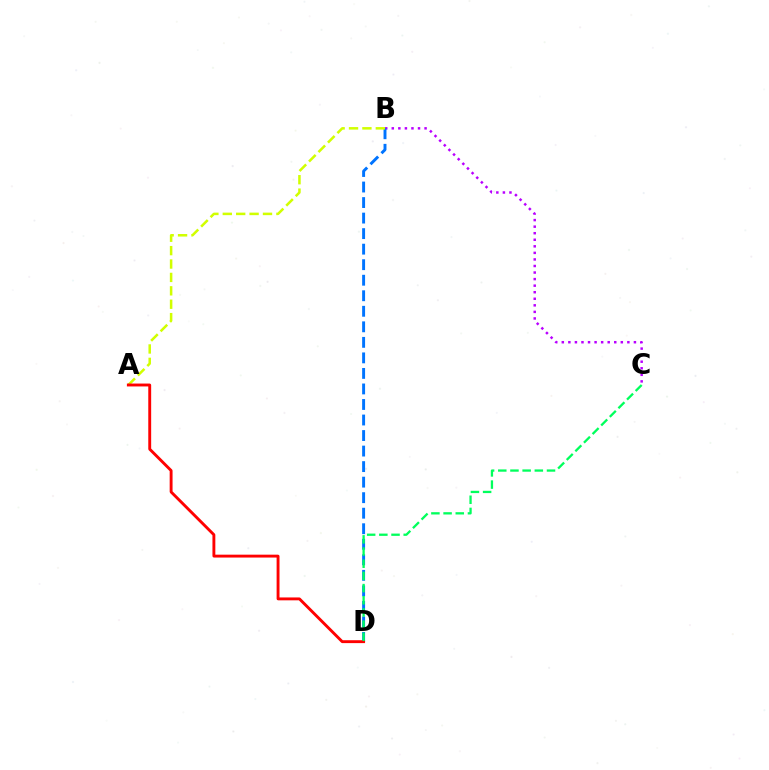{('B', 'C'): [{'color': '#b900ff', 'line_style': 'dotted', 'thickness': 1.78}], ('B', 'D'): [{'color': '#0074ff', 'line_style': 'dashed', 'thickness': 2.11}], ('A', 'B'): [{'color': '#d1ff00', 'line_style': 'dashed', 'thickness': 1.82}], ('A', 'D'): [{'color': '#ff0000', 'line_style': 'solid', 'thickness': 2.08}], ('C', 'D'): [{'color': '#00ff5c', 'line_style': 'dashed', 'thickness': 1.66}]}